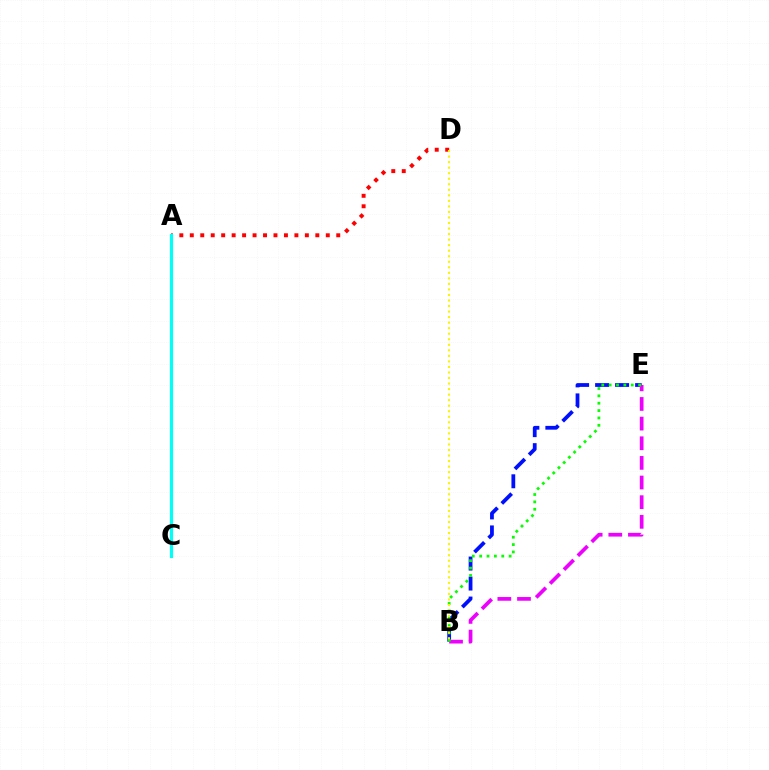{('B', 'E'): [{'color': '#0010ff', 'line_style': 'dashed', 'thickness': 2.72}, {'color': '#ee00ff', 'line_style': 'dashed', 'thickness': 2.67}, {'color': '#08ff00', 'line_style': 'dotted', 'thickness': 2.0}], ('A', 'D'): [{'color': '#ff0000', 'line_style': 'dotted', 'thickness': 2.84}], ('A', 'C'): [{'color': '#00fff6', 'line_style': 'solid', 'thickness': 2.29}], ('B', 'D'): [{'color': '#fcf500', 'line_style': 'dotted', 'thickness': 1.5}]}